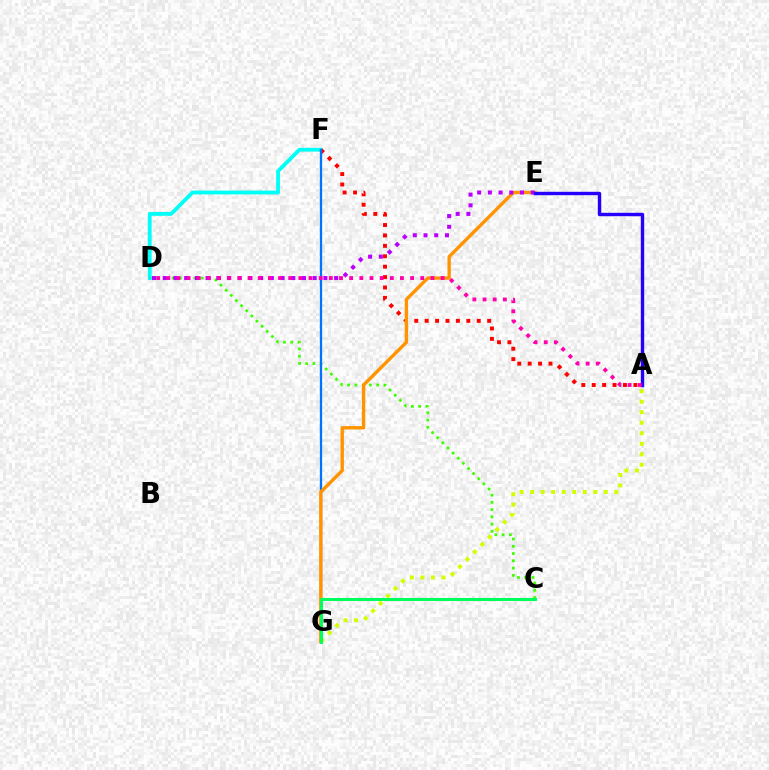{('A', 'G'): [{'color': '#d1ff00', 'line_style': 'dotted', 'thickness': 2.86}], ('C', 'D'): [{'color': '#3dff00', 'line_style': 'dotted', 'thickness': 1.97}], ('D', 'F'): [{'color': '#00fff6', 'line_style': 'solid', 'thickness': 2.74}], ('A', 'F'): [{'color': '#ff0000', 'line_style': 'dotted', 'thickness': 2.83}], ('F', 'G'): [{'color': '#0074ff', 'line_style': 'solid', 'thickness': 1.64}], ('E', 'G'): [{'color': '#ff9400', 'line_style': 'solid', 'thickness': 2.43}], ('C', 'G'): [{'color': '#00ff5c', 'line_style': 'solid', 'thickness': 2.19}], ('D', 'E'): [{'color': '#b900ff', 'line_style': 'dotted', 'thickness': 2.91}], ('A', 'E'): [{'color': '#2500ff', 'line_style': 'solid', 'thickness': 2.45}], ('A', 'D'): [{'color': '#ff00ac', 'line_style': 'dotted', 'thickness': 2.76}]}